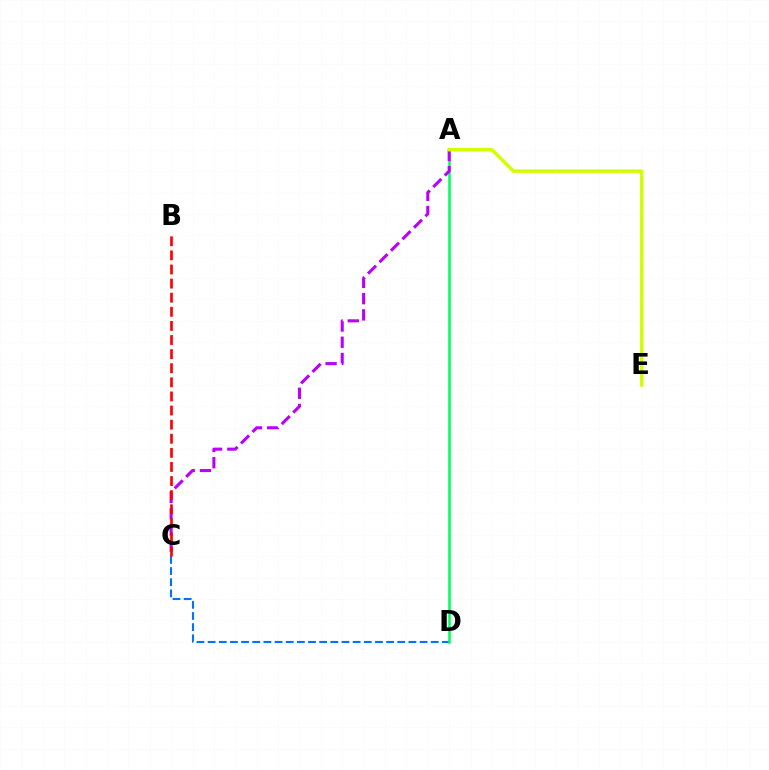{('C', 'D'): [{'color': '#0074ff', 'line_style': 'dashed', 'thickness': 1.52}], ('A', 'D'): [{'color': '#00ff5c', 'line_style': 'solid', 'thickness': 1.84}], ('A', 'C'): [{'color': '#b900ff', 'line_style': 'dashed', 'thickness': 2.21}], ('B', 'C'): [{'color': '#ff0000', 'line_style': 'dashed', 'thickness': 1.92}], ('A', 'E'): [{'color': '#d1ff00', 'line_style': 'solid', 'thickness': 2.49}]}